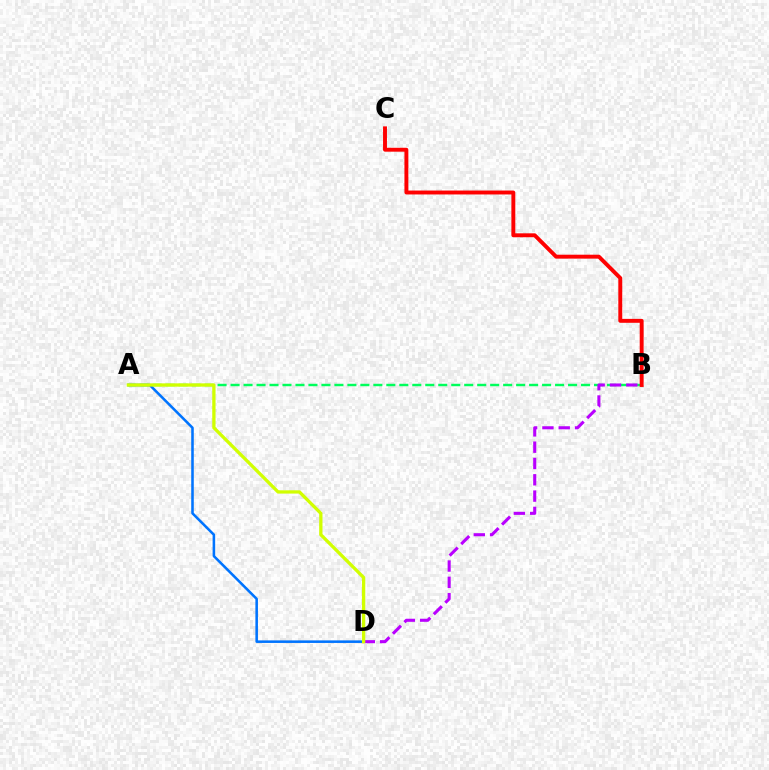{('A', 'B'): [{'color': '#00ff5c', 'line_style': 'dashed', 'thickness': 1.76}], ('A', 'D'): [{'color': '#0074ff', 'line_style': 'solid', 'thickness': 1.84}, {'color': '#d1ff00', 'line_style': 'solid', 'thickness': 2.37}], ('B', 'D'): [{'color': '#b900ff', 'line_style': 'dashed', 'thickness': 2.21}], ('B', 'C'): [{'color': '#ff0000', 'line_style': 'solid', 'thickness': 2.82}]}